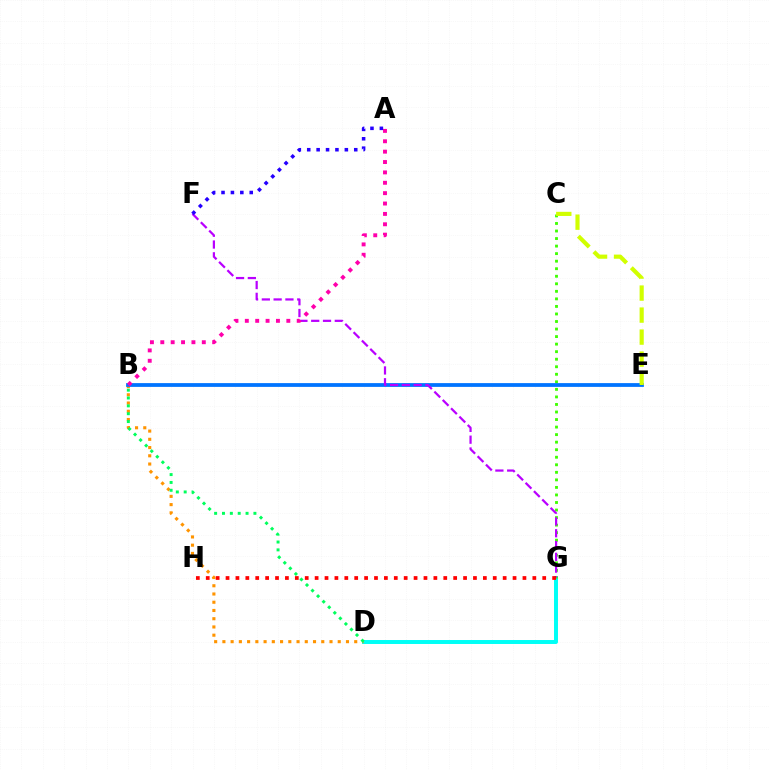{('D', 'G'): [{'color': '#00fff6', 'line_style': 'solid', 'thickness': 2.85}], ('C', 'G'): [{'color': '#3dff00', 'line_style': 'dotted', 'thickness': 2.05}], ('B', 'D'): [{'color': '#ff9400', 'line_style': 'dotted', 'thickness': 2.24}, {'color': '#00ff5c', 'line_style': 'dotted', 'thickness': 2.14}], ('B', 'E'): [{'color': '#0074ff', 'line_style': 'solid', 'thickness': 2.72}], ('F', 'G'): [{'color': '#b900ff', 'line_style': 'dashed', 'thickness': 1.6}], ('A', 'B'): [{'color': '#ff00ac', 'line_style': 'dotted', 'thickness': 2.82}], ('G', 'H'): [{'color': '#ff0000', 'line_style': 'dotted', 'thickness': 2.69}], ('C', 'E'): [{'color': '#d1ff00', 'line_style': 'dashed', 'thickness': 2.99}], ('A', 'F'): [{'color': '#2500ff', 'line_style': 'dotted', 'thickness': 2.55}]}